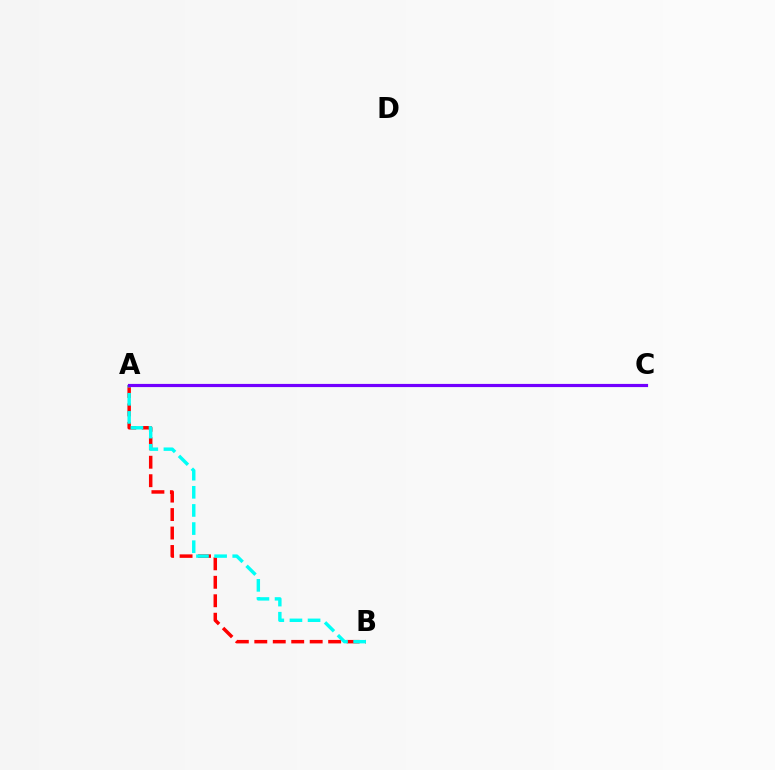{('A', 'B'): [{'color': '#ff0000', 'line_style': 'dashed', 'thickness': 2.51}, {'color': '#00fff6', 'line_style': 'dashed', 'thickness': 2.46}], ('A', 'C'): [{'color': '#84ff00', 'line_style': 'dashed', 'thickness': 1.92}, {'color': '#7200ff', 'line_style': 'solid', 'thickness': 2.28}]}